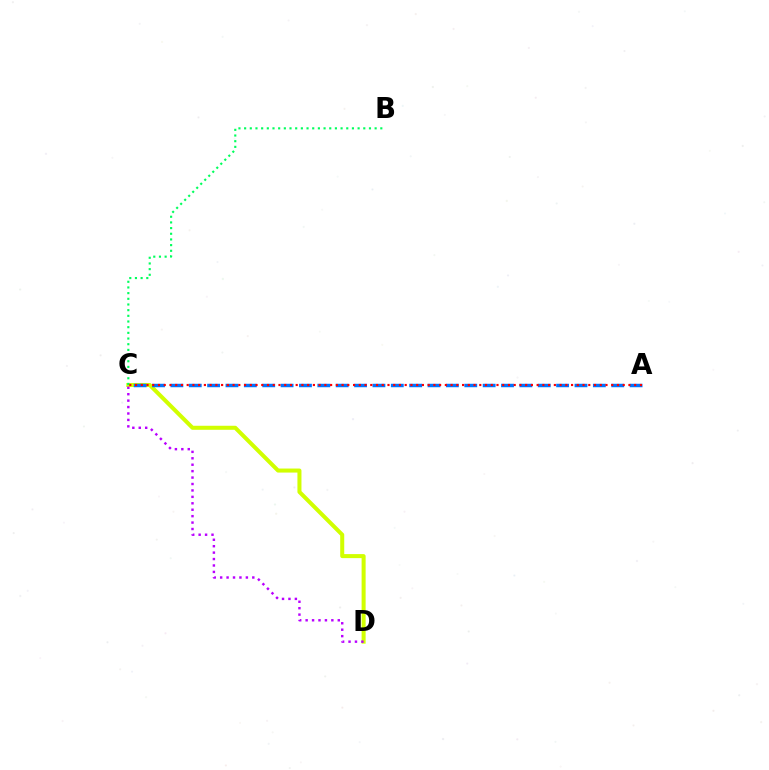{('C', 'D'): [{'color': '#d1ff00', 'line_style': 'solid', 'thickness': 2.9}, {'color': '#b900ff', 'line_style': 'dotted', 'thickness': 1.75}], ('B', 'C'): [{'color': '#00ff5c', 'line_style': 'dotted', 'thickness': 1.54}], ('A', 'C'): [{'color': '#0074ff', 'line_style': 'dashed', 'thickness': 2.5}, {'color': '#ff0000', 'line_style': 'dotted', 'thickness': 1.56}]}